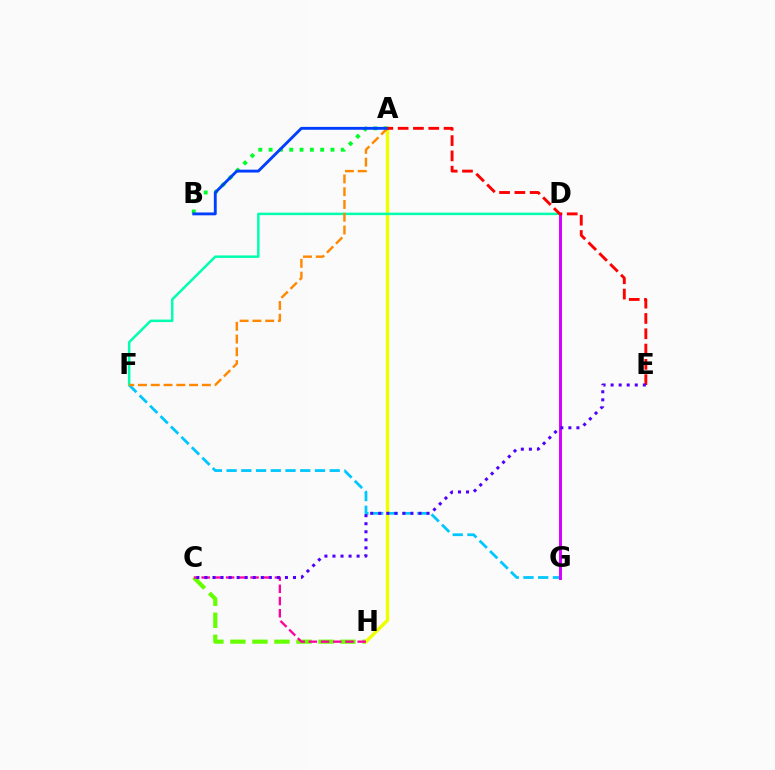{('C', 'H'): [{'color': '#66ff00', 'line_style': 'dashed', 'thickness': 2.99}, {'color': '#ff00a0', 'line_style': 'dashed', 'thickness': 1.66}], ('A', 'B'): [{'color': '#00ff27', 'line_style': 'dotted', 'thickness': 2.8}, {'color': '#003fff', 'line_style': 'solid', 'thickness': 2.06}], ('A', 'H'): [{'color': '#eeff00', 'line_style': 'solid', 'thickness': 2.44}], ('F', 'G'): [{'color': '#00c7ff', 'line_style': 'dashed', 'thickness': 2.0}], ('D', 'F'): [{'color': '#00ffaf', 'line_style': 'solid', 'thickness': 1.79}], ('A', 'F'): [{'color': '#ff8800', 'line_style': 'dashed', 'thickness': 1.73}], ('D', 'G'): [{'color': '#d600ff', 'line_style': 'solid', 'thickness': 2.12}], ('A', 'E'): [{'color': '#ff0000', 'line_style': 'dashed', 'thickness': 2.08}], ('C', 'E'): [{'color': '#4f00ff', 'line_style': 'dotted', 'thickness': 2.19}]}